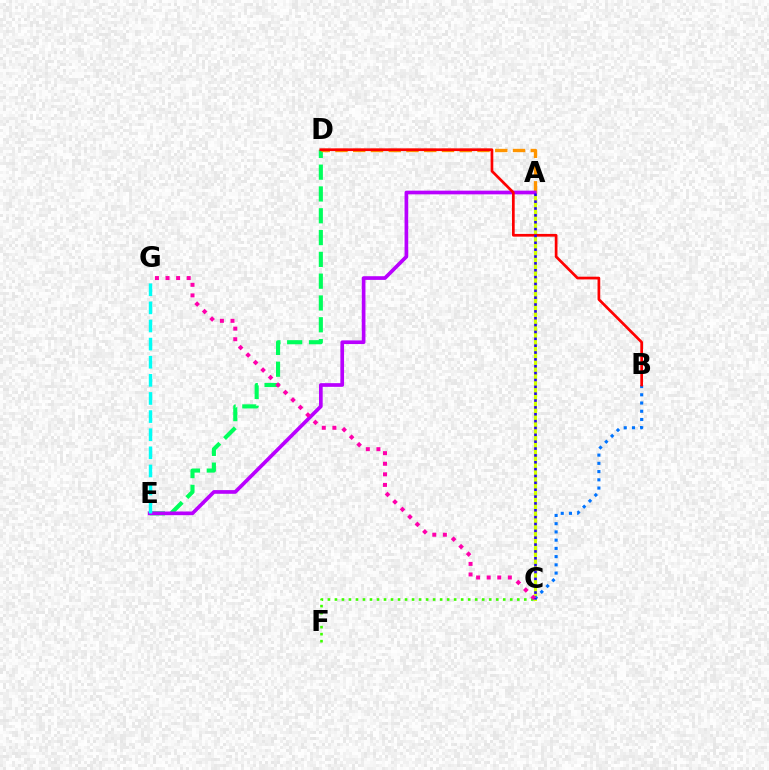{('C', 'F'): [{'color': '#3dff00', 'line_style': 'dotted', 'thickness': 1.91}], ('D', 'E'): [{'color': '#00ff5c', 'line_style': 'dashed', 'thickness': 2.96}], ('A', 'C'): [{'color': '#d1ff00', 'line_style': 'solid', 'thickness': 2.26}, {'color': '#2500ff', 'line_style': 'dotted', 'thickness': 1.86}], ('A', 'D'): [{'color': '#ff9400', 'line_style': 'dashed', 'thickness': 2.41}], ('B', 'C'): [{'color': '#0074ff', 'line_style': 'dotted', 'thickness': 2.24}], ('A', 'E'): [{'color': '#b900ff', 'line_style': 'solid', 'thickness': 2.65}], ('C', 'G'): [{'color': '#ff00ac', 'line_style': 'dotted', 'thickness': 2.87}], ('E', 'G'): [{'color': '#00fff6', 'line_style': 'dashed', 'thickness': 2.46}], ('B', 'D'): [{'color': '#ff0000', 'line_style': 'solid', 'thickness': 1.95}]}